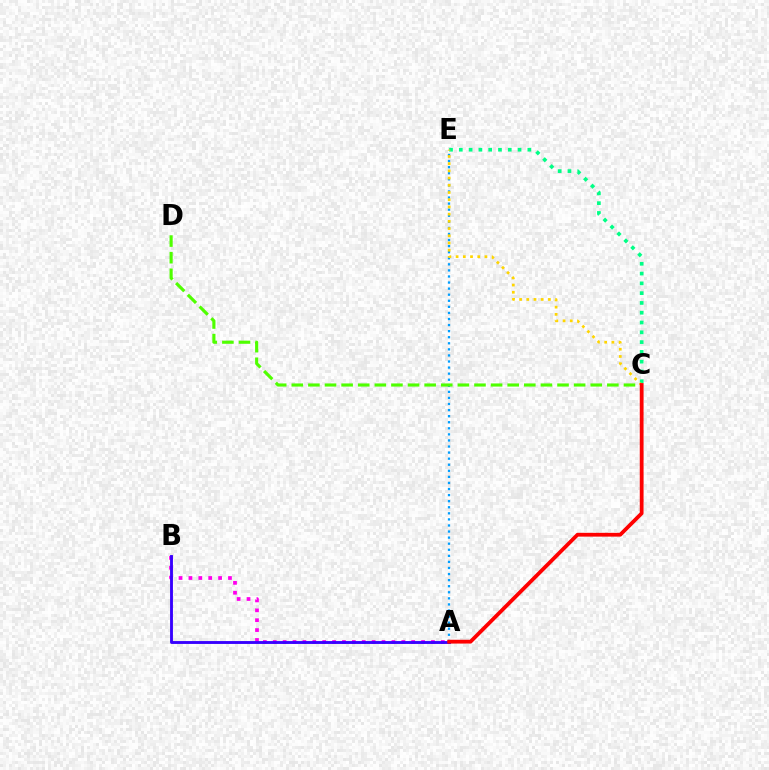{('A', 'E'): [{'color': '#009eff', 'line_style': 'dotted', 'thickness': 1.65}], ('A', 'B'): [{'color': '#ff00ed', 'line_style': 'dotted', 'thickness': 2.69}, {'color': '#3700ff', 'line_style': 'solid', 'thickness': 2.06}], ('C', 'E'): [{'color': '#00ff86', 'line_style': 'dotted', 'thickness': 2.66}, {'color': '#ffd500', 'line_style': 'dotted', 'thickness': 1.96}], ('C', 'D'): [{'color': '#4fff00', 'line_style': 'dashed', 'thickness': 2.26}], ('A', 'C'): [{'color': '#ff0000', 'line_style': 'solid', 'thickness': 2.73}]}